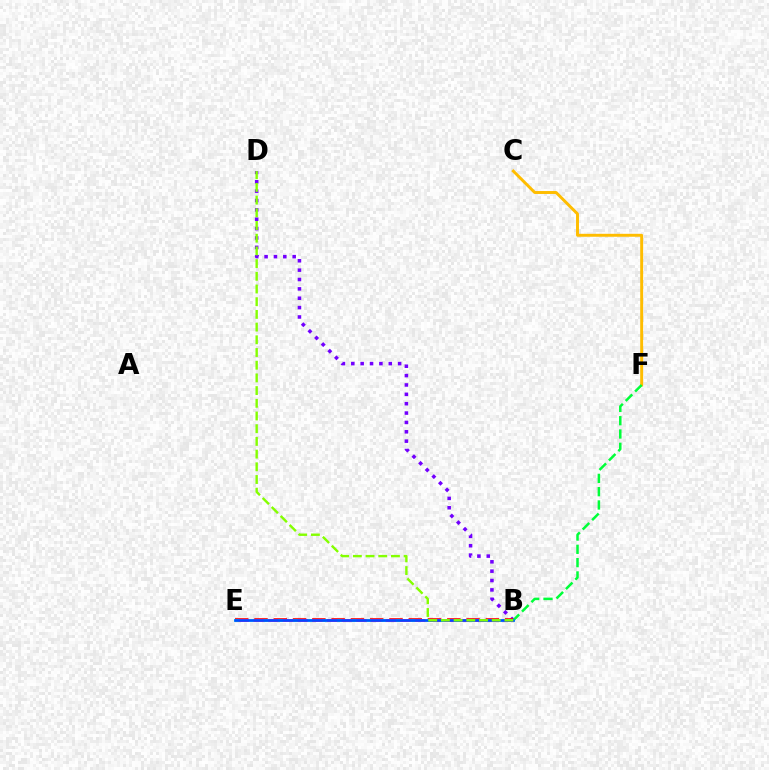{('C', 'F'): [{'color': '#ffbd00', 'line_style': 'solid', 'thickness': 2.12}], ('B', 'D'): [{'color': '#7200ff', 'line_style': 'dotted', 'thickness': 2.55}, {'color': '#84ff00', 'line_style': 'dashed', 'thickness': 1.73}], ('B', 'E'): [{'color': '#ff0000', 'line_style': 'dashed', 'thickness': 2.62}, {'color': '#00fff6', 'line_style': 'solid', 'thickness': 1.88}, {'color': '#ff00cf', 'line_style': 'dashed', 'thickness': 2.0}, {'color': '#004bff', 'line_style': 'solid', 'thickness': 1.84}], ('B', 'F'): [{'color': '#00ff39', 'line_style': 'dashed', 'thickness': 1.81}]}